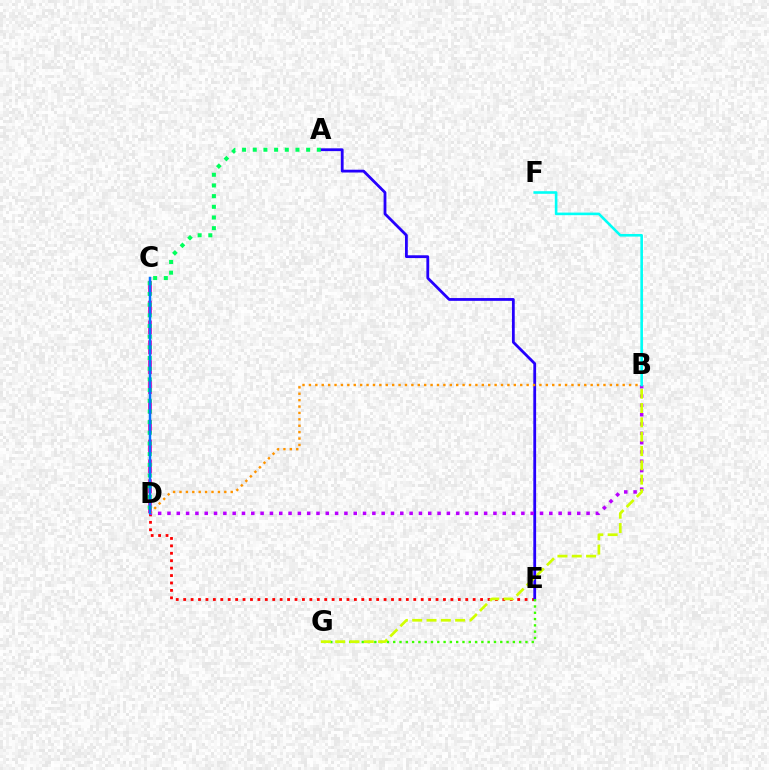{('C', 'D'): [{'color': '#ff00ac', 'line_style': 'dashed', 'thickness': 2.7}, {'color': '#0074ff', 'line_style': 'solid', 'thickness': 1.8}], ('D', 'E'): [{'color': '#ff0000', 'line_style': 'dotted', 'thickness': 2.02}], ('A', 'E'): [{'color': '#2500ff', 'line_style': 'solid', 'thickness': 2.01}], ('B', 'D'): [{'color': '#b900ff', 'line_style': 'dotted', 'thickness': 2.53}, {'color': '#ff9400', 'line_style': 'dotted', 'thickness': 1.74}], ('E', 'G'): [{'color': '#3dff00', 'line_style': 'dotted', 'thickness': 1.71}], ('B', 'G'): [{'color': '#d1ff00', 'line_style': 'dashed', 'thickness': 1.95}], ('A', 'D'): [{'color': '#00ff5c', 'line_style': 'dotted', 'thickness': 2.9}], ('B', 'F'): [{'color': '#00fff6', 'line_style': 'solid', 'thickness': 1.88}]}